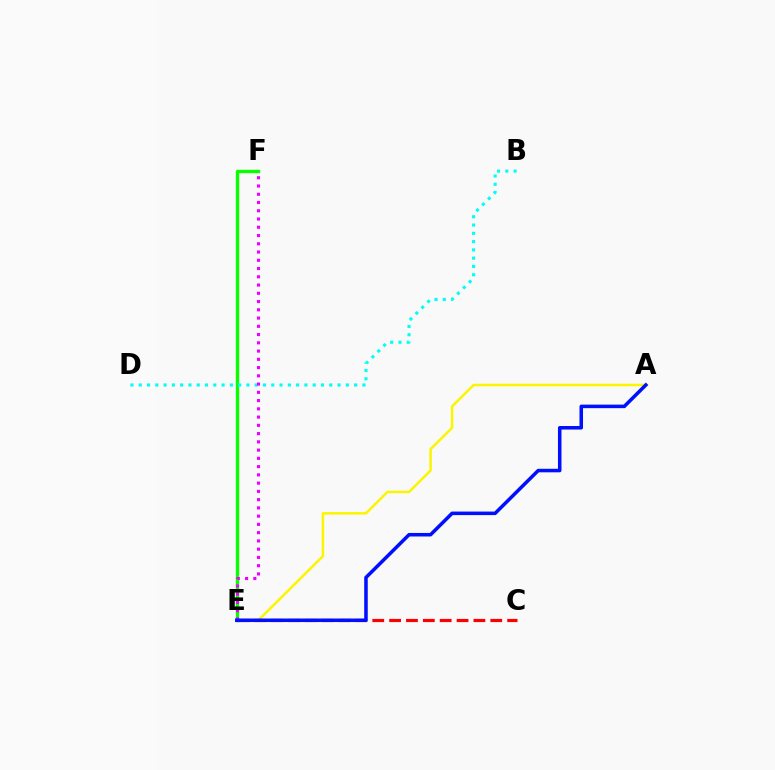{('A', 'E'): [{'color': '#fcf500', 'line_style': 'solid', 'thickness': 1.8}, {'color': '#0010ff', 'line_style': 'solid', 'thickness': 2.55}], ('E', 'F'): [{'color': '#08ff00', 'line_style': 'solid', 'thickness': 2.42}, {'color': '#ee00ff', 'line_style': 'dotted', 'thickness': 2.24}], ('B', 'D'): [{'color': '#00fff6', 'line_style': 'dotted', 'thickness': 2.25}], ('C', 'E'): [{'color': '#ff0000', 'line_style': 'dashed', 'thickness': 2.29}]}